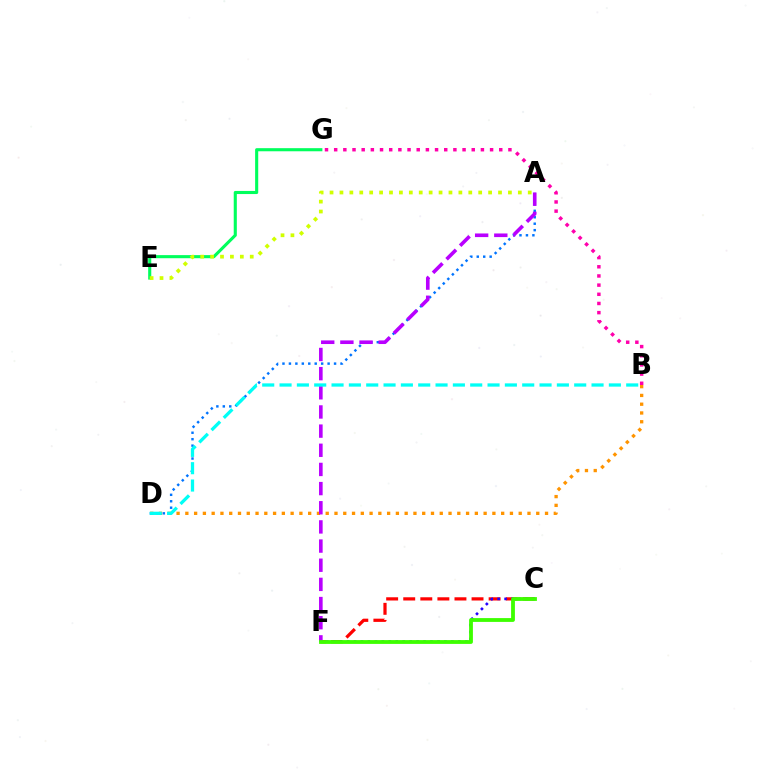{('E', 'G'): [{'color': '#00ff5c', 'line_style': 'solid', 'thickness': 2.23}], ('B', 'D'): [{'color': '#ff9400', 'line_style': 'dotted', 'thickness': 2.38}, {'color': '#00fff6', 'line_style': 'dashed', 'thickness': 2.35}], ('A', 'D'): [{'color': '#0074ff', 'line_style': 'dotted', 'thickness': 1.75}], ('C', 'F'): [{'color': '#ff0000', 'line_style': 'dashed', 'thickness': 2.32}, {'color': '#2500ff', 'line_style': 'dotted', 'thickness': 1.89}, {'color': '#3dff00', 'line_style': 'solid', 'thickness': 2.75}], ('A', 'F'): [{'color': '#b900ff', 'line_style': 'dashed', 'thickness': 2.6}], ('B', 'G'): [{'color': '#ff00ac', 'line_style': 'dotted', 'thickness': 2.49}], ('A', 'E'): [{'color': '#d1ff00', 'line_style': 'dotted', 'thickness': 2.69}]}